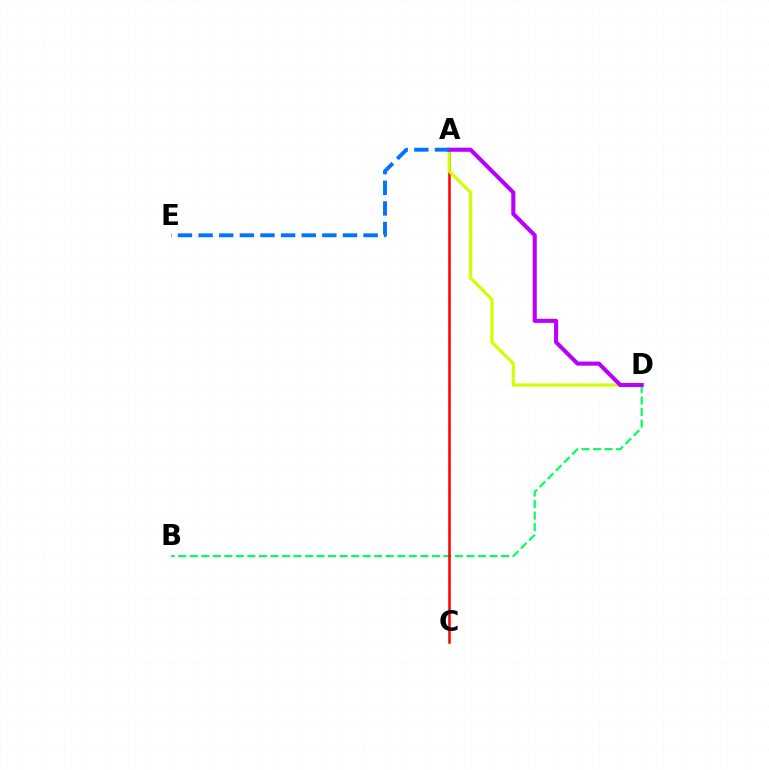{('B', 'D'): [{'color': '#00ff5c', 'line_style': 'dashed', 'thickness': 1.57}], ('A', 'C'): [{'color': '#ff0000', 'line_style': 'solid', 'thickness': 1.82}], ('A', 'D'): [{'color': '#d1ff00', 'line_style': 'solid', 'thickness': 2.28}, {'color': '#b900ff', 'line_style': 'solid', 'thickness': 2.95}], ('A', 'E'): [{'color': '#0074ff', 'line_style': 'dashed', 'thickness': 2.8}]}